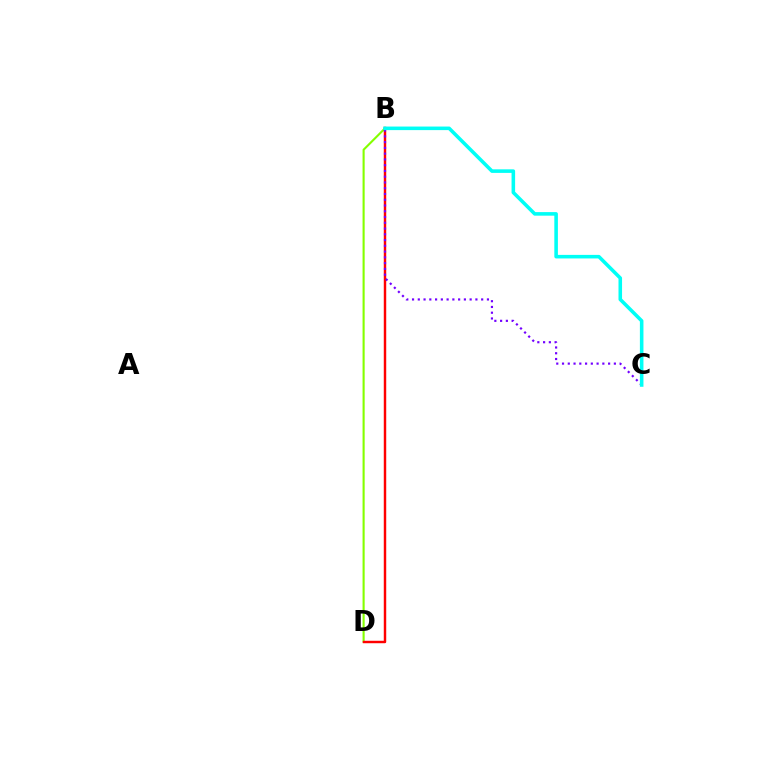{('B', 'D'): [{'color': '#84ff00', 'line_style': 'solid', 'thickness': 1.52}, {'color': '#ff0000', 'line_style': 'solid', 'thickness': 1.76}], ('B', 'C'): [{'color': '#7200ff', 'line_style': 'dotted', 'thickness': 1.57}, {'color': '#00fff6', 'line_style': 'solid', 'thickness': 2.57}]}